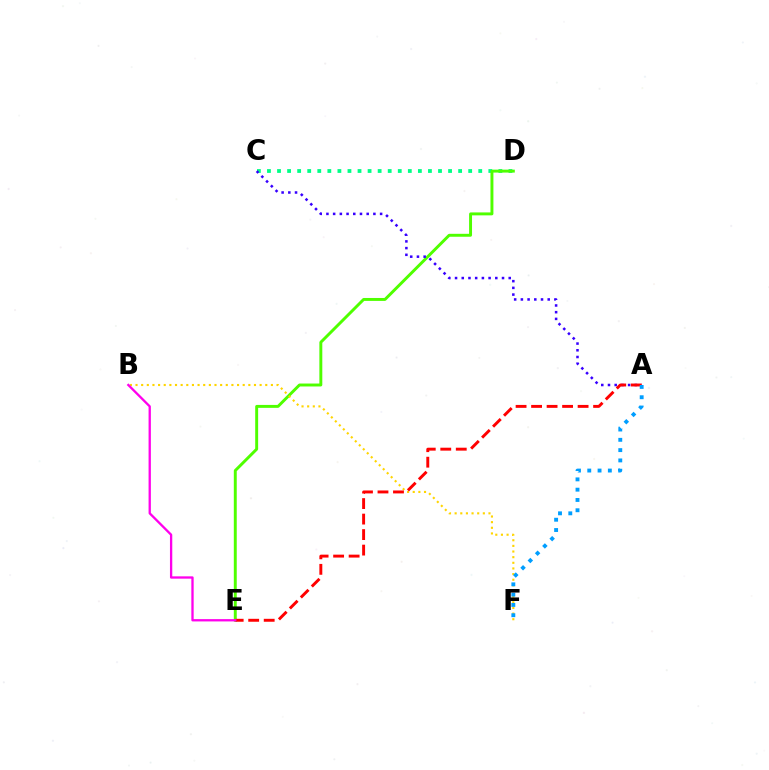{('C', 'D'): [{'color': '#00ff86', 'line_style': 'dotted', 'thickness': 2.73}], ('D', 'E'): [{'color': '#4fff00', 'line_style': 'solid', 'thickness': 2.11}], ('B', 'F'): [{'color': '#ffd500', 'line_style': 'dotted', 'thickness': 1.53}], ('A', 'C'): [{'color': '#3700ff', 'line_style': 'dotted', 'thickness': 1.82}], ('A', 'E'): [{'color': '#ff0000', 'line_style': 'dashed', 'thickness': 2.11}], ('A', 'F'): [{'color': '#009eff', 'line_style': 'dotted', 'thickness': 2.8}], ('B', 'E'): [{'color': '#ff00ed', 'line_style': 'solid', 'thickness': 1.66}]}